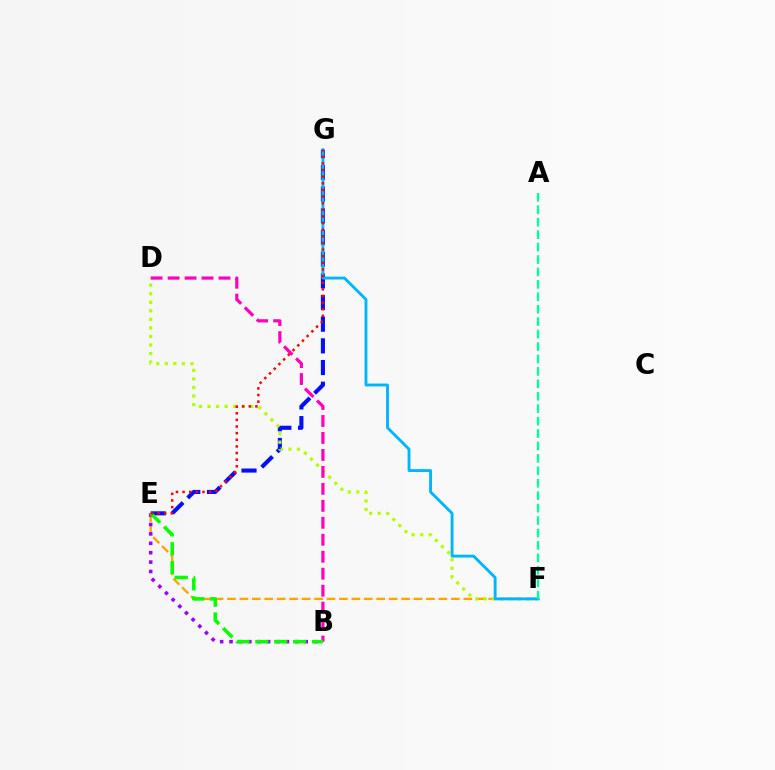{('E', 'G'): [{'color': '#0010ff', 'line_style': 'dashed', 'thickness': 2.95}, {'color': '#ff0000', 'line_style': 'dotted', 'thickness': 1.8}], ('E', 'F'): [{'color': '#ffa500', 'line_style': 'dashed', 'thickness': 1.69}], ('B', 'E'): [{'color': '#9b00ff', 'line_style': 'dotted', 'thickness': 2.55}, {'color': '#08ff00', 'line_style': 'dashed', 'thickness': 2.57}], ('D', 'F'): [{'color': '#b3ff00', 'line_style': 'dotted', 'thickness': 2.32}], ('F', 'G'): [{'color': '#00b5ff', 'line_style': 'solid', 'thickness': 2.06}], ('B', 'D'): [{'color': '#ff00bd', 'line_style': 'dashed', 'thickness': 2.31}], ('A', 'F'): [{'color': '#00ff9d', 'line_style': 'dashed', 'thickness': 1.69}]}